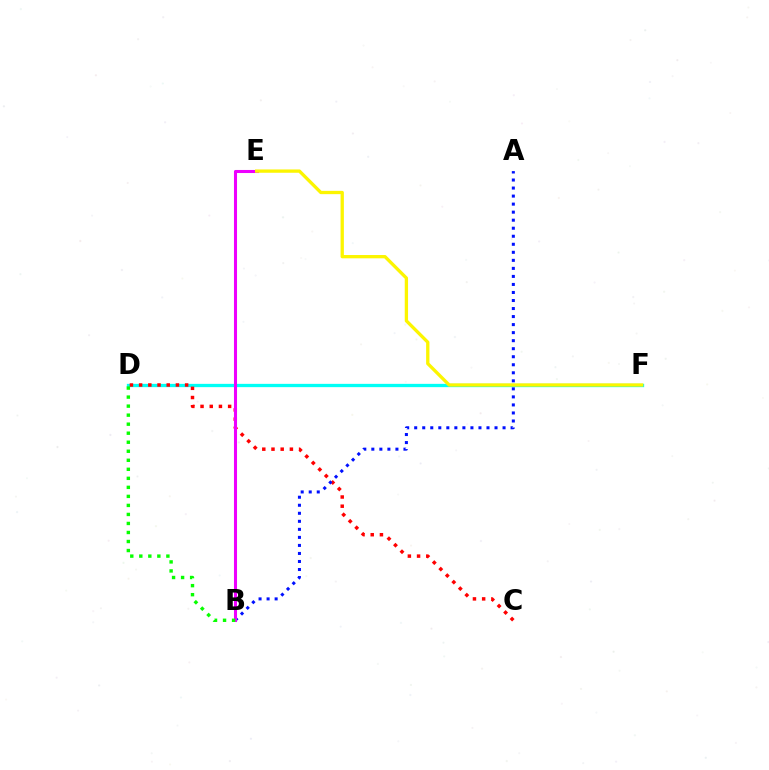{('D', 'F'): [{'color': '#00fff6', 'line_style': 'solid', 'thickness': 2.37}], ('C', 'D'): [{'color': '#ff0000', 'line_style': 'dotted', 'thickness': 2.5}], ('A', 'B'): [{'color': '#0010ff', 'line_style': 'dotted', 'thickness': 2.18}], ('B', 'E'): [{'color': '#ee00ff', 'line_style': 'solid', 'thickness': 2.2}], ('E', 'F'): [{'color': '#fcf500', 'line_style': 'solid', 'thickness': 2.38}], ('B', 'D'): [{'color': '#08ff00', 'line_style': 'dotted', 'thickness': 2.45}]}